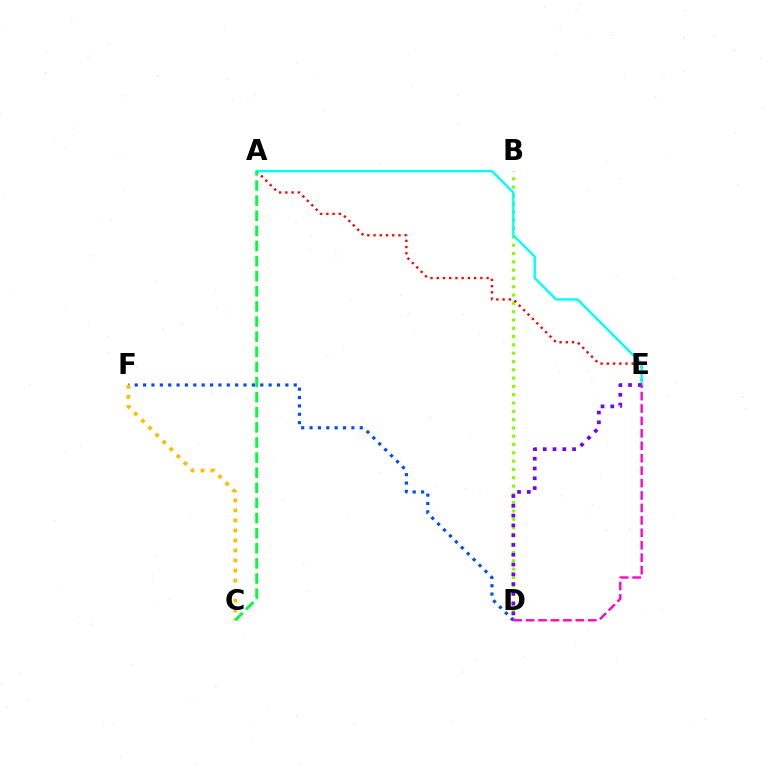{('B', 'D'): [{'color': '#84ff00', 'line_style': 'dotted', 'thickness': 2.26}], ('D', 'F'): [{'color': '#004bff', 'line_style': 'dotted', 'thickness': 2.27}], ('A', 'E'): [{'color': '#ff0000', 'line_style': 'dotted', 'thickness': 1.69}, {'color': '#00fff6', 'line_style': 'solid', 'thickness': 1.71}], ('D', 'E'): [{'color': '#7200ff', 'line_style': 'dotted', 'thickness': 2.66}, {'color': '#ff00cf', 'line_style': 'dashed', 'thickness': 1.69}], ('C', 'F'): [{'color': '#ffbd00', 'line_style': 'dotted', 'thickness': 2.72}], ('A', 'C'): [{'color': '#00ff39', 'line_style': 'dashed', 'thickness': 2.05}]}